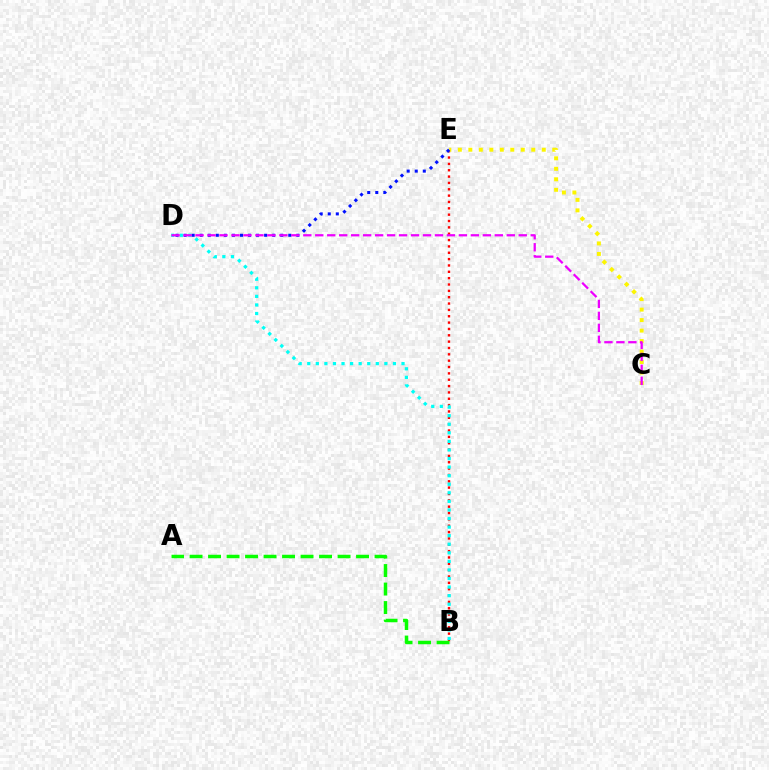{('B', 'E'): [{'color': '#ff0000', 'line_style': 'dotted', 'thickness': 1.72}], ('C', 'E'): [{'color': '#fcf500', 'line_style': 'dotted', 'thickness': 2.85}], ('B', 'D'): [{'color': '#00fff6', 'line_style': 'dotted', 'thickness': 2.33}], ('D', 'E'): [{'color': '#0010ff', 'line_style': 'dotted', 'thickness': 2.19}], ('C', 'D'): [{'color': '#ee00ff', 'line_style': 'dashed', 'thickness': 1.63}], ('A', 'B'): [{'color': '#08ff00', 'line_style': 'dashed', 'thickness': 2.51}]}